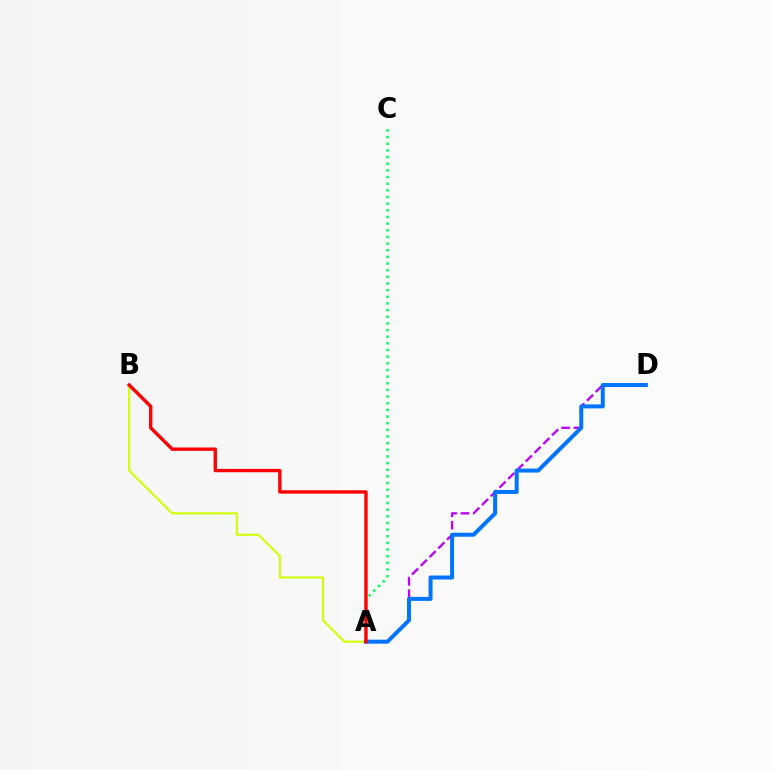{('A', 'C'): [{'color': '#00ff5c', 'line_style': 'dotted', 'thickness': 1.81}], ('A', 'D'): [{'color': '#b900ff', 'line_style': 'dashed', 'thickness': 1.68}, {'color': '#0074ff', 'line_style': 'solid', 'thickness': 2.88}], ('A', 'B'): [{'color': '#d1ff00', 'line_style': 'solid', 'thickness': 1.52}, {'color': '#ff0000', 'line_style': 'solid', 'thickness': 2.43}]}